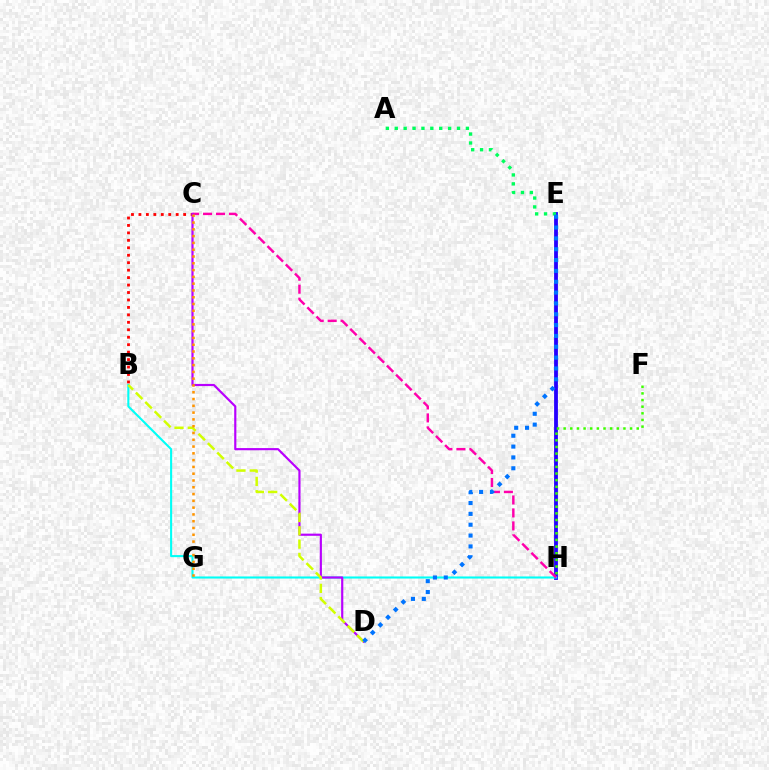{('B', 'C'): [{'color': '#ff0000', 'line_style': 'dotted', 'thickness': 2.02}], ('E', 'H'): [{'color': '#2500ff', 'line_style': 'solid', 'thickness': 2.74}], ('B', 'H'): [{'color': '#00fff6', 'line_style': 'solid', 'thickness': 1.5}], ('C', 'H'): [{'color': '#ff00ac', 'line_style': 'dashed', 'thickness': 1.76}], ('F', 'H'): [{'color': '#3dff00', 'line_style': 'dotted', 'thickness': 1.81}], ('C', 'D'): [{'color': '#b900ff', 'line_style': 'solid', 'thickness': 1.56}], ('B', 'D'): [{'color': '#d1ff00', 'line_style': 'dashed', 'thickness': 1.8}], ('A', 'E'): [{'color': '#00ff5c', 'line_style': 'dotted', 'thickness': 2.42}], ('C', 'G'): [{'color': '#ff9400', 'line_style': 'dotted', 'thickness': 1.84}], ('D', 'E'): [{'color': '#0074ff', 'line_style': 'dotted', 'thickness': 2.94}]}